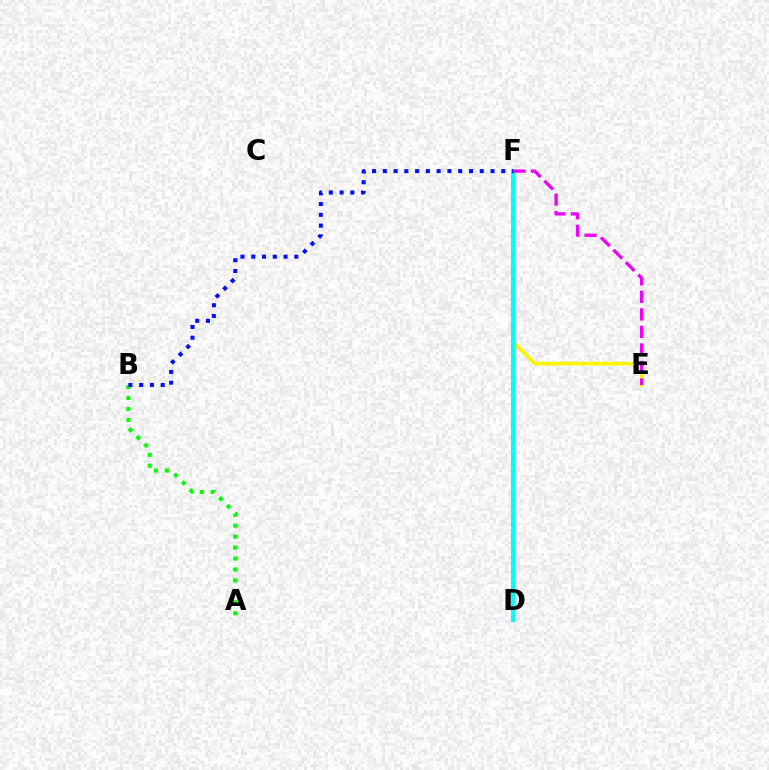{('E', 'F'): [{'color': '#fcf500', 'line_style': 'solid', 'thickness': 2.67}, {'color': '#ee00ff', 'line_style': 'dashed', 'thickness': 2.38}], ('D', 'F'): [{'color': '#ff0000', 'line_style': 'solid', 'thickness': 2.69}, {'color': '#00fff6', 'line_style': 'solid', 'thickness': 2.98}], ('A', 'B'): [{'color': '#08ff00', 'line_style': 'dotted', 'thickness': 2.97}], ('B', 'F'): [{'color': '#0010ff', 'line_style': 'dotted', 'thickness': 2.93}]}